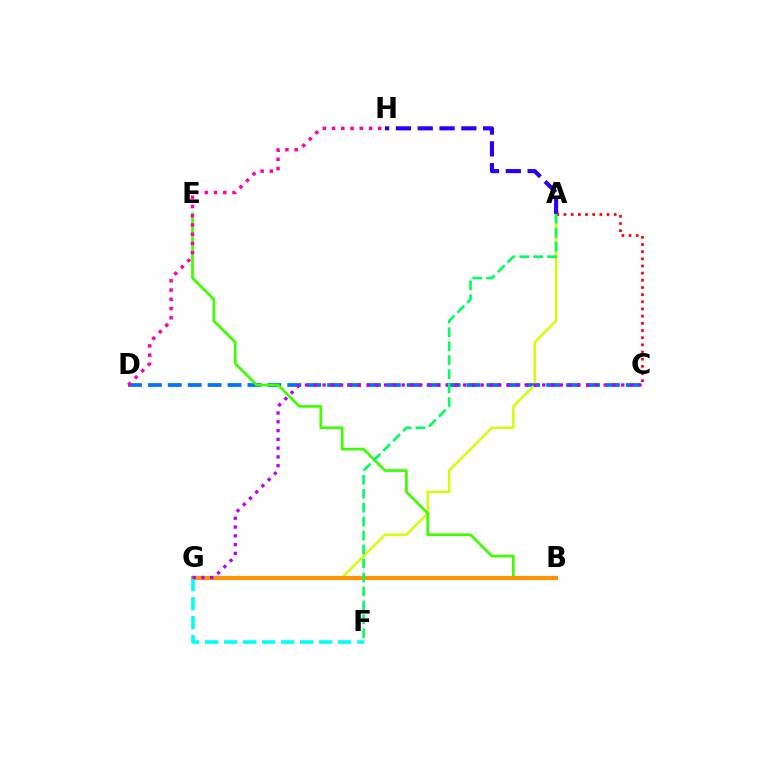{('C', 'D'): [{'color': '#0074ff', 'line_style': 'dashed', 'thickness': 2.71}], ('A', 'G'): [{'color': '#d1ff00', 'line_style': 'solid', 'thickness': 1.74}], ('B', 'E'): [{'color': '#3dff00', 'line_style': 'solid', 'thickness': 1.95}], ('D', 'H'): [{'color': '#ff00ac', 'line_style': 'dotted', 'thickness': 2.51}], ('A', 'H'): [{'color': '#2500ff', 'line_style': 'dashed', 'thickness': 2.96}], ('B', 'G'): [{'color': '#ff9400', 'line_style': 'solid', 'thickness': 2.98}], ('F', 'G'): [{'color': '#00fff6', 'line_style': 'dashed', 'thickness': 2.58}], ('C', 'G'): [{'color': '#b900ff', 'line_style': 'dotted', 'thickness': 2.39}], ('A', 'C'): [{'color': '#ff0000', 'line_style': 'dotted', 'thickness': 1.95}], ('A', 'F'): [{'color': '#00ff5c', 'line_style': 'dashed', 'thickness': 1.9}]}